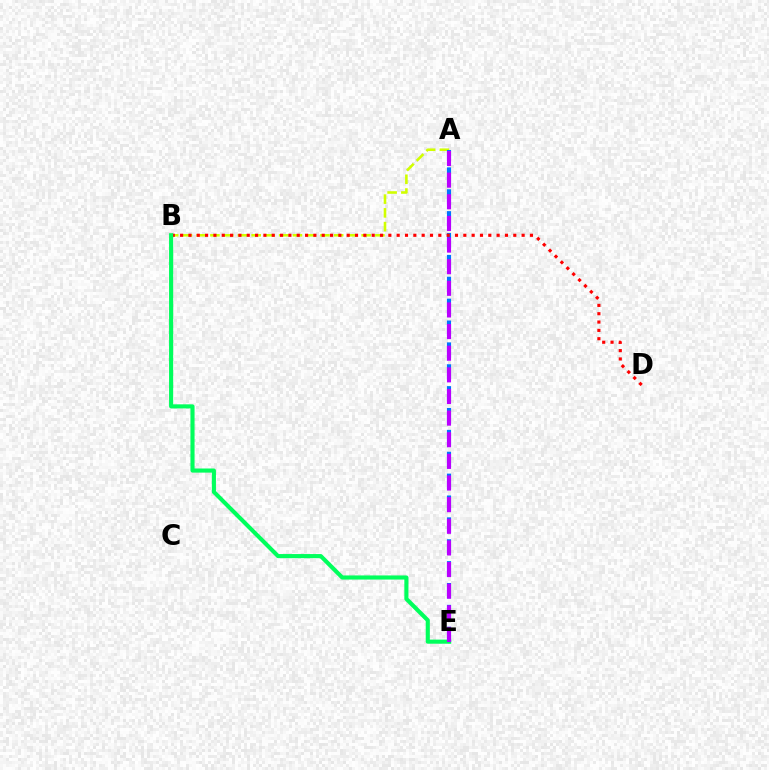{('A', 'B'): [{'color': '#d1ff00', 'line_style': 'dashed', 'thickness': 1.87}], ('A', 'E'): [{'color': '#0074ff', 'line_style': 'dashed', 'thickness': 2.97}, {'color': '#b900ff', 'line_style': 'dashed', 'thickness': 2.94}], ('B', 'D'): [{'color': '#ff0000', 'line_style': 'dotted', 'thickness': 2.26}], ('B', 'E'): [{'color': '#00ff5c', 'line_style': 'solid', 'thickness': 2.96}]}